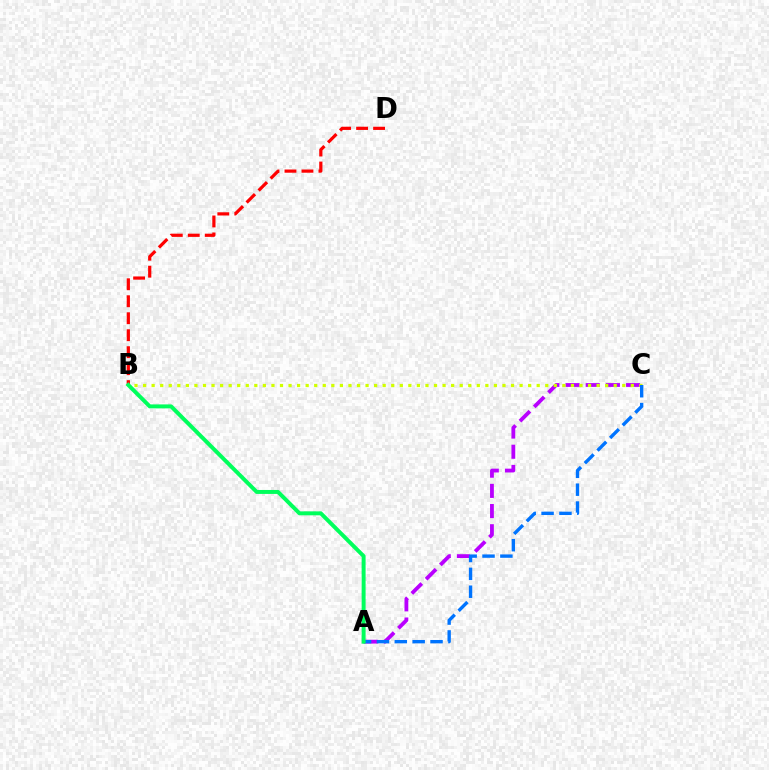{('A', 'C'): [{'color': '#b900ff', 'line_style': 'dashed', 'thickness': 2.74}, {'color': '#0074ff', 'line_style': 'dashed', 'thickness': 2.43}], ('B', 'C'): [{'color': '#d1ff00', 'line_style': 'dotted', 'thickness': 2.32}], ('B', 'D'): [{'color': '#ff0000', 'line_style': 'dashed', 'thickness': 2.31}], ('A', 'B'): [{'color': '#00ff5c', 'line_style': 'solid', 'thickness': 2.85}]}